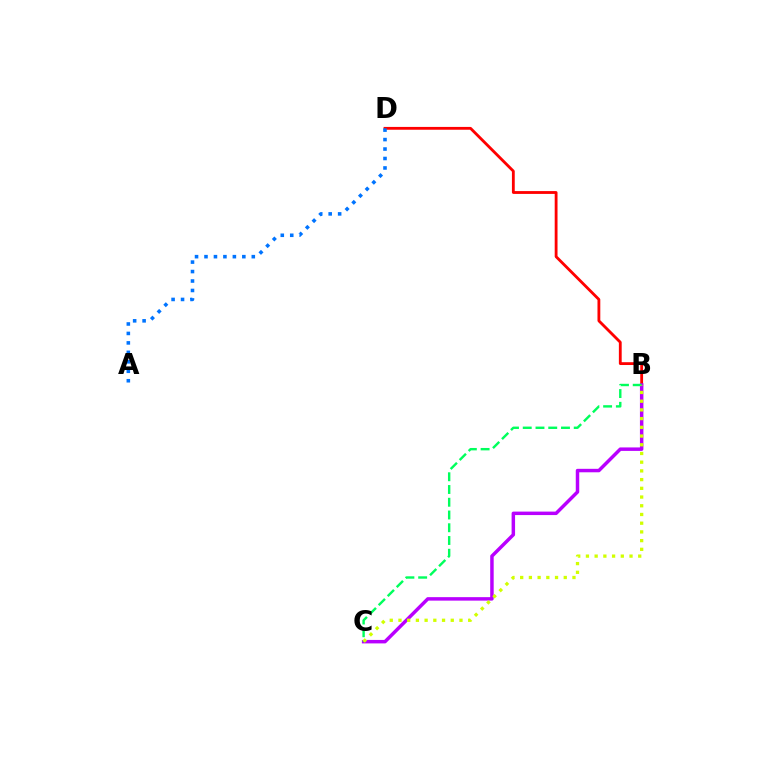{('B', 'D'): [{'color': '#ff0000', 'line_style': 'solid', 'thickness': 2.03}], ('B', 'C'): [{'color': '#b900ff', 'line_style': 'solid', 'thickness': 2.5}, {'color': '#00ff5c', 'line_style': 'dashed', 'thickness': 1.73}, {'color': '#d1ff00', 'line_style': 'dotted', 'thickness': 2.37}], ('A', 'D'): [{'color': '#0074ff', 'line_style': 'dotted', 'thickness': 2.57}]}